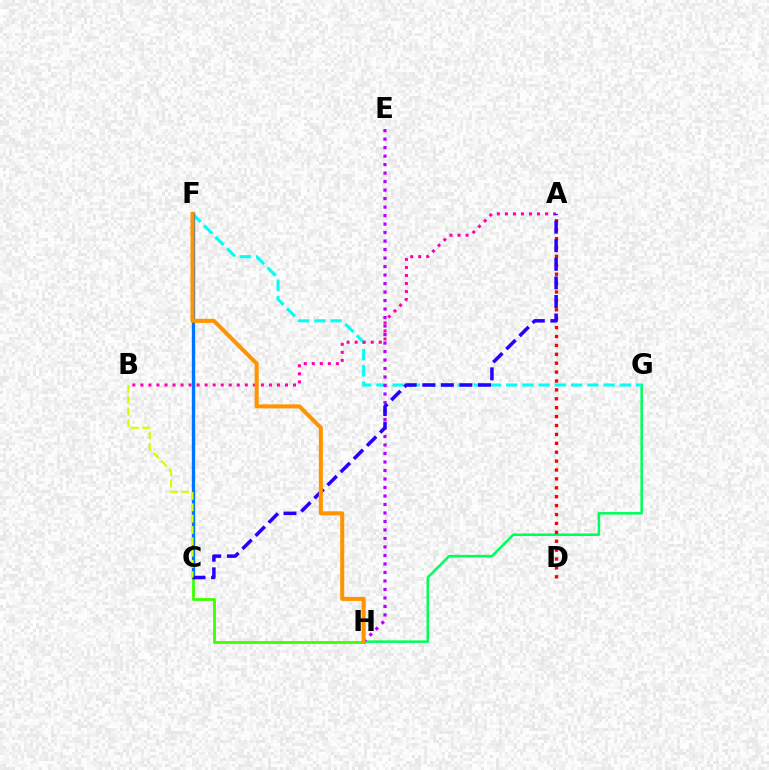{('G', 'H'): [{'color': '#00ff5c', 'line_style': 'solid', 'thickness': 1.84}], ('F', 'G'): [{'color': '#00fff6', 'line_style': 'dashed', 'thickness': 2.21}], ('C', 'F'): [{'color': '#0074ff', 'line_style': 'solid', 'thickness': 2.4}], ('C', 'H'): [{'color': '#3dff00', 'line_style': 'solid', 'thickness': 2.0}], ('A', 'B'): [{'color': '#ff00ac', 'line_style': 'dotted', 'thickness': 2.18}], ('A', 'D'): [{'color': '#ff0000', 'line_style': 'dotted', 'thickness': 2.42}], ('E', 'H'): [{'color': '#b900ff', 'line_style': 'dotted', 'thickness': 2.31}], ('A', 'C'): [{'color': '#2500ff', 'line_style': 'dashed', 'thickness': 2.52}], ('B', 'C'): [{'color': '#d1ff00', 'line_style': 'dashed', 'thickness': 1.54}], ('F', 'H'): [{'color': '#ff9400', 'line_style': 'solid', 'thickness': 2.91}]}